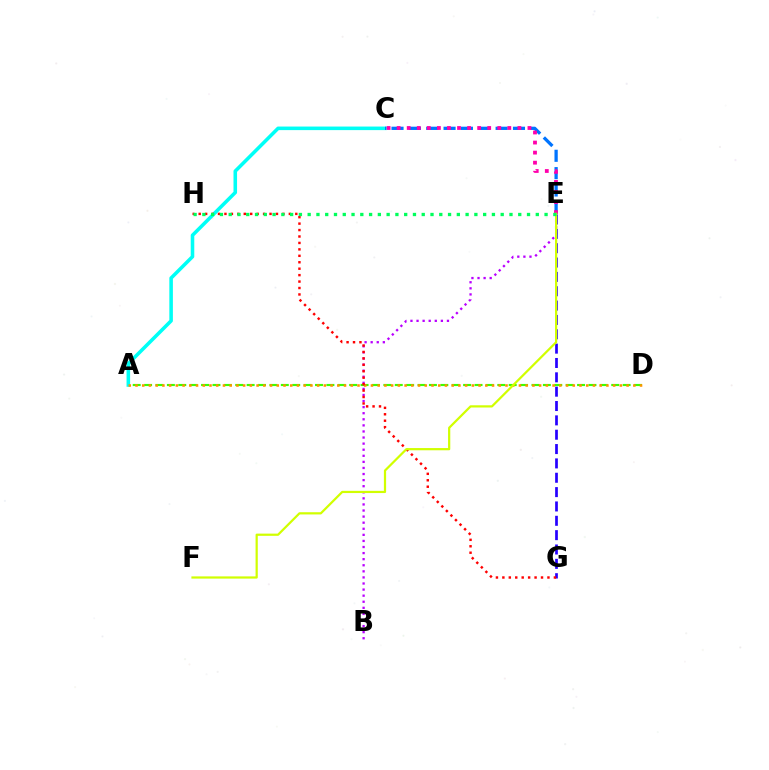{('A', 'D'): [{'color': '#3dff00', 'line_style': 'dashed', 'thickness': 1.55}, {'color': '#ff9400', 'line_style': 'dotted', 'thickness': 1.83}], ('A', 'C'): [{'color': '#00fff6', 'line_style': 'solid', 'thickness': 2.56}], ('B', 'E'): [{'color': '#b900ff', 'line_style': 'dotted', 'thickness': 1.65}], ('C', 'E'): [{'color': '#0074ff', 'line_style': 'dashed', 'thickness': 2.36}, {'color': '#ff00ac', 'line_style': 'dotted', 'thickness': 2.73}], ('E', 'G'): [{'color': '#2500ff', 'line_style': 'dashed', 'thickness': 1.95}], ('G', 'H'): [{'color': '#ff0000', 'line_style': 'dotted', 'thickness': 1.75}], ('E', 'F'): [{'color': '#d1ff00', 'line_style': 'solid', 'thickness': 1.6}], ('E', 'H'): [{'color': '#00ff5c', 'line_style': 'dotted', 'thickness': 2.38}]}